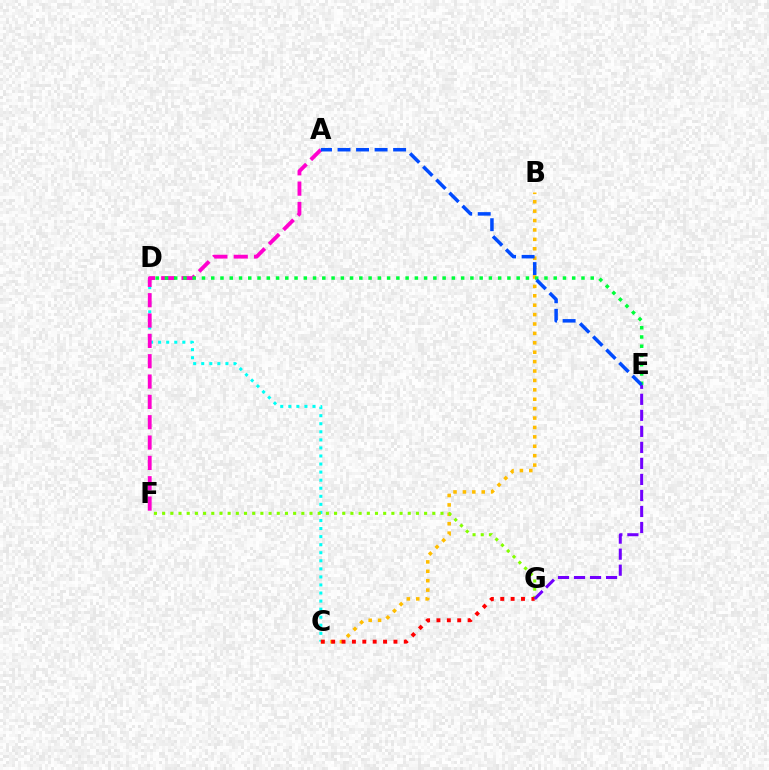{('C', 'D'): [{'color': '#00fff6', 'line_style': 'dotted', 'thickness': 2.19}], ('B', 'C'): [{'color': '#ffbd00', 'line_style': 'dotted', 'thickness': 2.56}], ('F', 'G'): [{'color': '#84ff00', 'line_style': 'dotted', 'thickness': 2.22}], ('C', 'G'): [{'color': '#ff0000', 'line_style': 'dotted', 'thickness': 2.82}], ('E', 'G'): [{'color': '#7200ff', 'line_style': 'dashed', 'thickness': 2.18}], ('A', 'F'): [{'color': '#ff00cf', 'line_style': 'dashed', 'thickness': 2.76}], ('D', 'E'): [{'color': '#00ff39', 'line_style': 'dotted', 'thickness': 2.51}], ('A', 'E'): [{'color': '#004bff', 'line_style': 'dashed', 'thickness': 2.52}]}